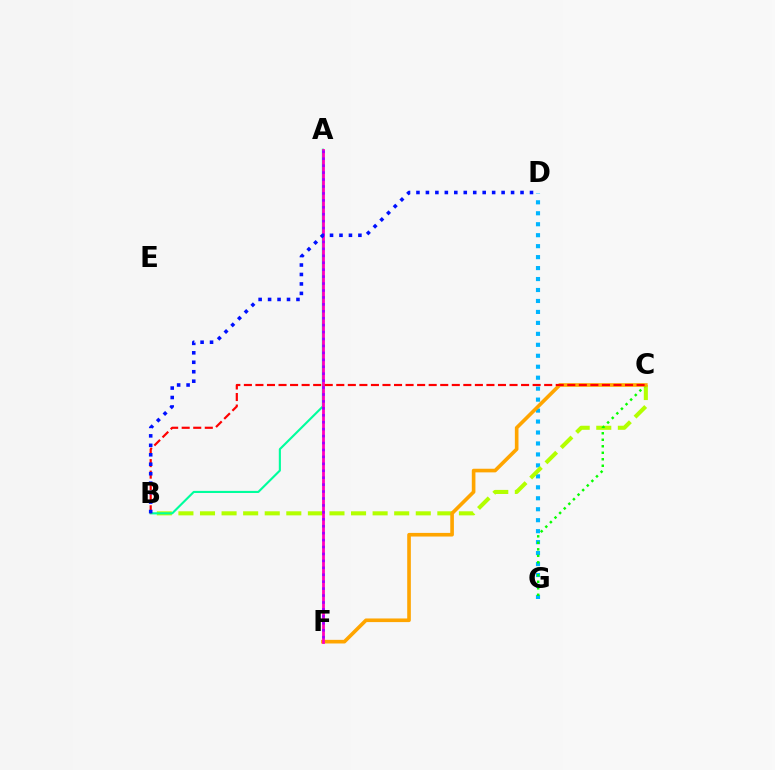{('D', 'G'): [{'color': '#00b5ff', 'line_style': 'dotted', 'thickness': 2.98}], ('B', 'C'): [{'color': '#b3ff00', 'line_style': 'dashed', 'thickness': 2.93}, {'color': '#ff0000', 'line_style': 'dashed', 'thickness': 1.57}], ('C', 'G'): [{'color': '#08ff00', 'line_style': 'dotted', 'thickness': 1.77}], ('A', 'B'): [{'color': '#00ff9d', 'line_style': 'solid', 'thickness': 1.53}], ('C', 'F'): [{'color': '#ffa500', 'line_style': 'solid', 'thickness': 2.61}], ('A', 'F'): [{'color': '#ff00bd', 'line_style': 'solid', 'thickness': 2.01}, {'color': '#9b00ff', 'line_style': 'dotted', 'thickness': 1.88}], ('B', 'D'): [{'color': '#0010ff', 'line_style': 'dotted', 'thickness': 2.57}]}